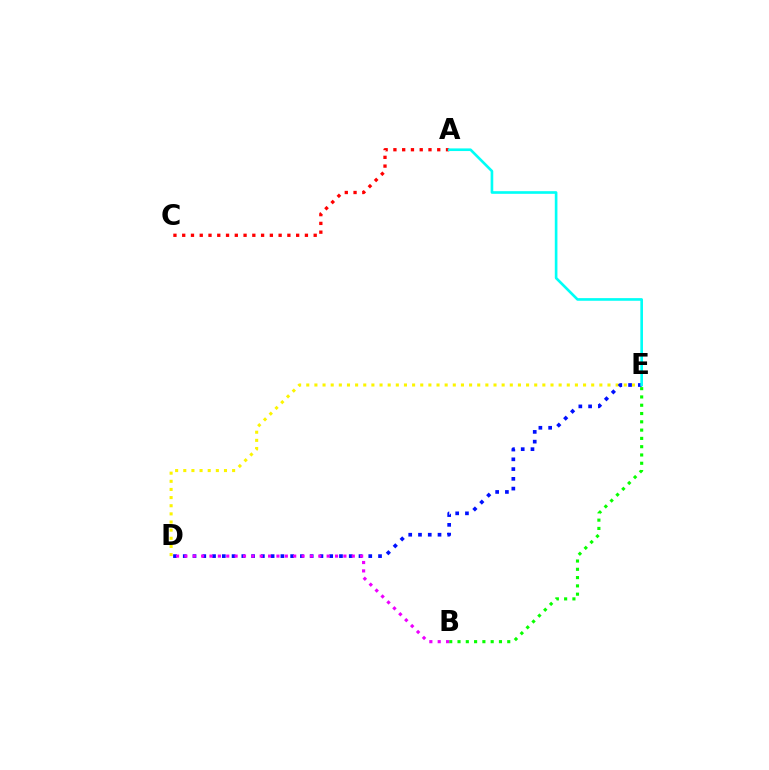{('B', 'E'): [{'color': '#08ff00', 'line_style': 'dotted', 'thickness': 2.25}], ('D', 'E'): [{'color': '#fcf500', 'line_style': 'dotted', 'thickness': 2.21}, {'color': '#0010ff', 'line_style': 'dotted', 'thickness': 2.65}], ('B', 'D'): [{'color': '#ee00ff', 'line_style': 'dotted', 'thickness': 2.27}], ('A', 'C'): [{'color': '#ff0000', 'line_style': 'dotted', 'thickness': 2.38}], ('A', 'E'): [{'color': '#00fff6', 'line_style': 'solid', 'thickness': 1.9}]}